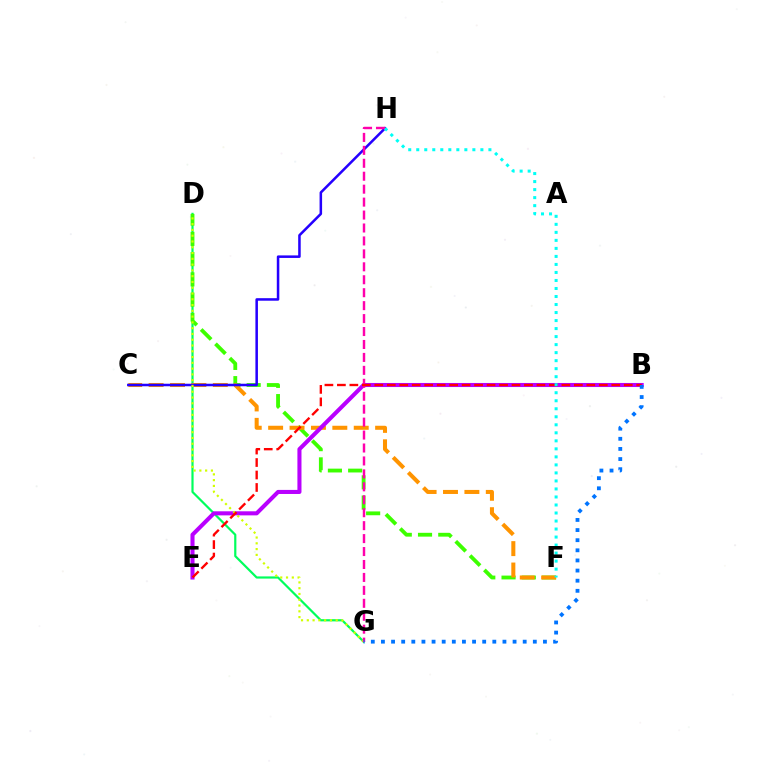{('D', 'G'): [{'color': '#00ff5c', 'line_style': 'solid', 'thickness': 1.58}, {'color': '#d1ff00', 'line_style': 'dotted', 'thickness': 1.57}], ('D', 'F'): [{'color': '#3dff00', 'line_style': 'dashed', 'thickness': 2.75}], ('C', 'F'): [{'color': '#ff9400', 'line_style': 'dashed', 'thickness': 2.91}], ('B', 'E'): [{'color': '#b900ff', 'line_style': 'solid', 'thickness': 2.93}, {'color': '#ff0000', 'line_style': 'dashed', 'thickness': 1.69}], ('C', 'H'): [{'color': '#2500ff', 'line_style': 'solid', 'thickness': 1.82}], ('G', 'H'): [{'color': '#ff00ac', 'line_style': 'dashed', 'thickness': 1.76}], ('F', 'H'): [{'color': '#00fff6', 'line_style': 'dotted', 'thickness': 2.18}], ('B', 'G'): [{'color': '#0074ff', 'line_style': 'dotted', 'thickness': 2.75}]}